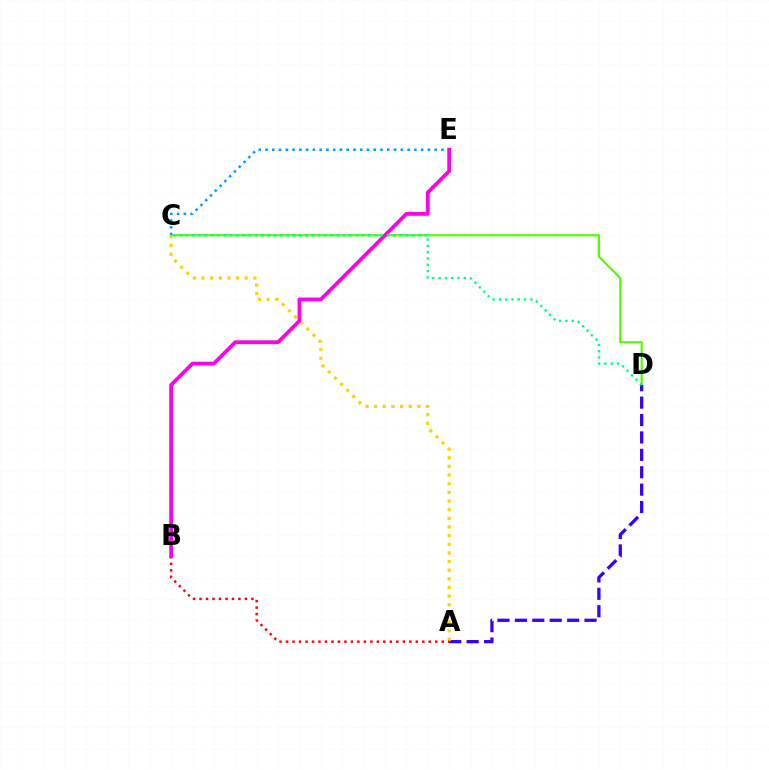{('C', 'D'): [{'color': '#4fff00', 'line_style': 'solid', 'thickness': 1.57}, {'color': '#00ff86', 'line_style': 'dotted', 'thickness': 1.71}], ('C', 'E'): [{'color': '#009eff', 'line_style': 'dotted', 'thickness': 1.84}], ('A', 'D'): [{'color': '#3700ff', 'line_style': 'dashed', 'thickness': 2.37}], ('A', 'C'): [{'color': '#ffd500', 'line_style': 'dotted', 'thickness': 2.35}], ('A', 'B'): [{'color': '#ff0000', 'line_style': 'dotted', 'thickness': 1.76}], ('B', 'E'): [{'color': '#ff00ed', 'line_style': 'solid', 'thickness': 2.73}]}